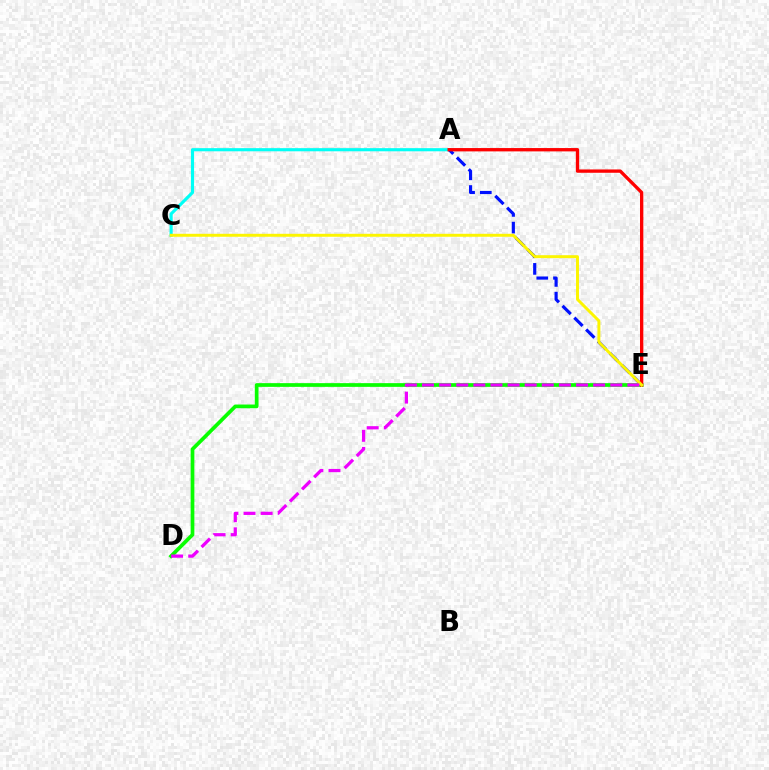{('A', 'C'): [{'color': '#00fff6', 'line_style': 'solid', 'thickness': 2.26}], ('A', 'E'): [{'color': '#0010ff', 'line_style': 'dashed', 'thickness': 2.27}, {'color': '#ff0000', 'line_style': 'solid', 'thickness': 2.4}], ('D', 'E'): [{'color': '#08ff00', 'line_style': 'solid', 'thickness': 2.67}, {'color': '#ee00ff', 'line_style': 'dashed', 'thickness': 2.32}], ('C', 'E'): [{'color': '#fcf500', 'line_style': 'solid', 'thickness': 2.13}]}